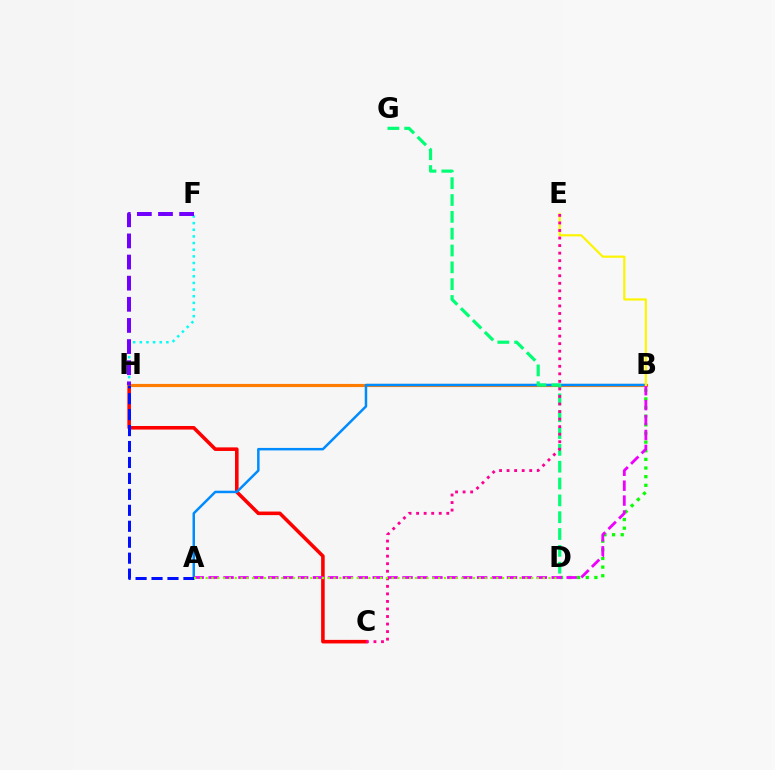{('C', 'H'): [{'color': '#ff0000', 'line_style': 'solid', 'thickness': 2.57}], ('B', 'D'): [{'color': '#08ff00', 'line_style': 'dotted', 'thickness': 2.35}], ('F', 'H'): [{'color': '#00fff6', 'line_style': 'dotted', 'thickness': 1.81}, {'color': '#7200ff', 'line_style': 'dashed', 'thickness': 2.87}], ('B', 'H'): [{'color': '#ff7c00', 'line_style': 'solid', 'thickness': 2.27}], ('A', 'B'): [{'color': '#008cff', 'line_style': 'solid', 'thickness': 1.79}, {'color': '#ee00ff', 'line_style': 'dashed', 'thickness': 2.03}], ('B', 'E'): [{'color': '#fcf500', 'line_style': 'solid', 'thickness': 1.57}], ('A', 'H'): [{'color': '#0010ff', 'line_style': 'dashed', 'thickness': 2.17}], ('D', 'G'): [{'color': '#00ff74', 'line_style': 'dashed', 'thickness': 2.29}], ('C', 'E'): [{'color': '#ff0094', 'line_style': 'dotted', 'thickness': 2.05}], ('A', 'D'): [{'color': '#84ff00', 'line_style': 'dotted', 'thickness': 1.58}]}